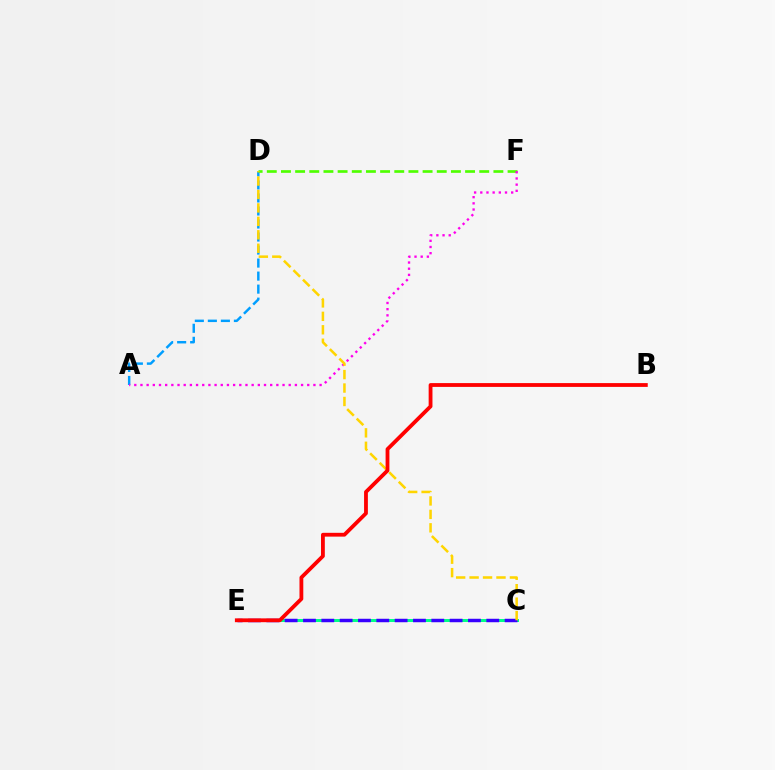{('C', 'E'): [{'color': '#00ff86', 'line_style': 'solid', 'thickness': 2.16}, {'color': '#3700ff', 'line_style': 'dashed', 'thickness': 2.49}], ('A', 'D'): [{'color': '#009eff', 'line_style': 'dashed', 'thickness': 1.77}], ('D', 'F'): [{'color': '#4fff00', 'line_style': 'dashed', 'thickness': 1.92}], ('A', 'F'): [{'color': '#ff00ed', 'line_style': 'dotted', 'thickness': 1.68}], ('C', 'D'): [{'color': '#ffd500', 'line_style': 'dashed', 'thickness': 1.83}], ('B', 'E'): [{'color': '#ff0000', 'line_style': 'solid', 'thickness': 2.74}]}